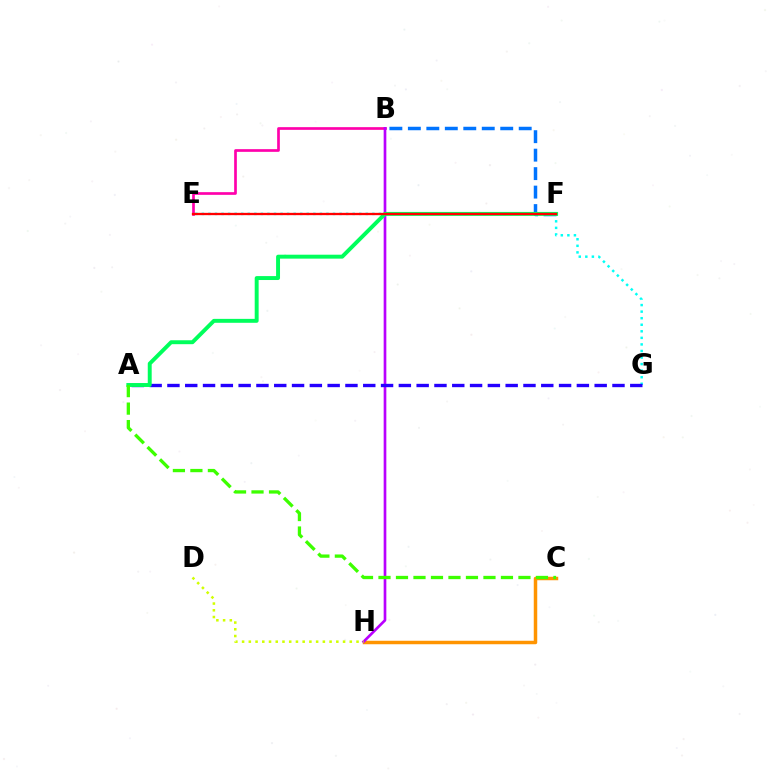{('C', 'H'): [{'color': '#ff9400', 'line_style': 'solid', 'thickness': 2.51}], ('B', 'E'): [{'color': '#ff00ac', 'line_style': 'solid', 'thickness': 1.93}], ('B', 'H'): [{'color': '#b900ff', 'line_style': 'solid', 'thickness': 1.92}], ('E', 'G'): [{'color': '#00fff6', 'line_style': 'dotted', 'thickness': 1.78}], ('B', 'F'): [{'color': '#0074ff', 'line_style': 'dashed', 'thickness': 2.51}], ('A', 'G'): [{'color': '#2500ff', 'line_style': 'dashed', 'thickness': 2.42}], ('A', 'F'): [{'color': '#00ff5c', 'line_style': 'solid', 'thickness': 2.83}], ('A', 'C'): [{'color': '#3dff00', 'line_style': 'dashed', 'thickness': 2.38}], ('E', 'F'): [{'color': '#ff0000', 'line_style': 'solid', 'thickness': 1.66}], ('D', 'H'): [{'color': '#d1ff00', 'line_style': 'dotted', 'thickness': 1.83}]}